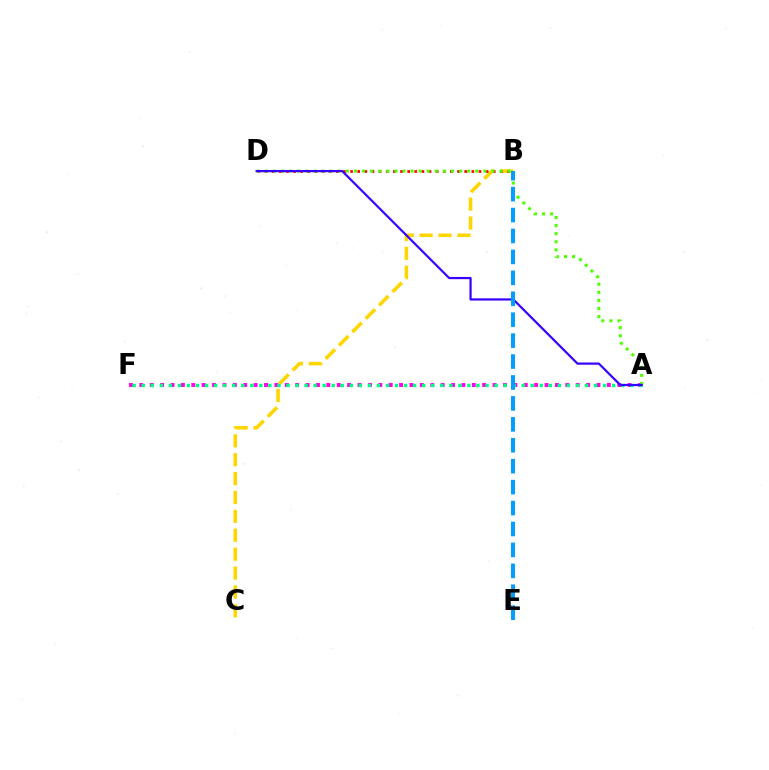{('A', 'F'): [{'color': '#ff00ed', 'line_style': 'dotted', 'thickness': 2.82}, {'color': '#00ff86', 'line_style': 'dotted', 'thickness': 2.46}], ('B', 'C'): [{'color': '#ffd500', 'line_style': 'dashed', 'thickness': 2.57}], ('B', 'D'): [{'color': '#ff0000', 'line_style': 'dotted', 'thickness': 1.94}], ('A', 'D'): [{'color': '#4fff00', 'line_style': 'dotted', 'thickness': 2.2}, {'color': '#3700ff', 'line_style': 'solid', 'thickness': 1.6}], ('B', 'E'): [{'color': '#009eff', 'line_style': 'dashed', 'thickness': 2.84}]}